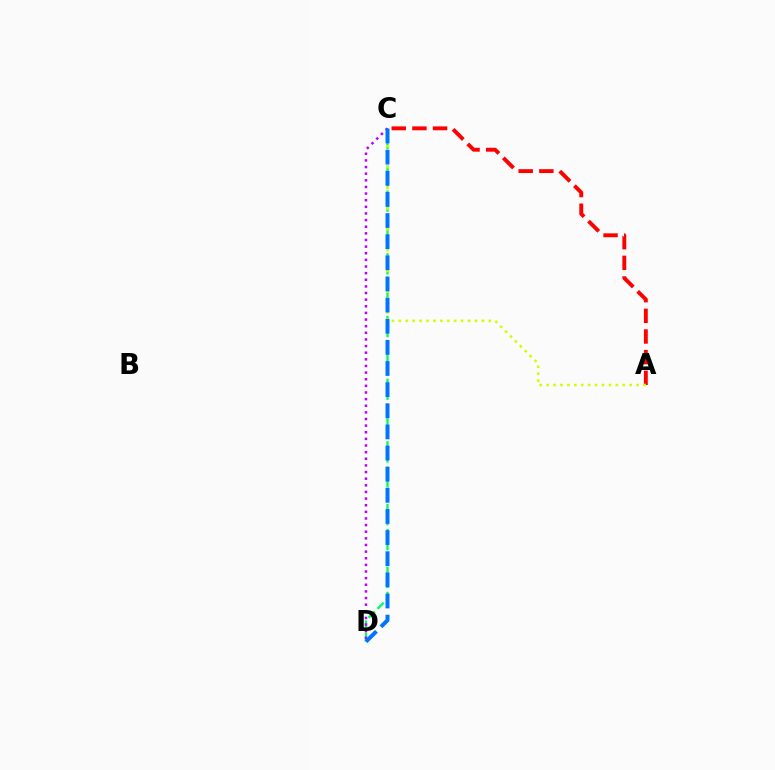{('C', 'D'): [{'color': '#00ff5c', 'line_style': 'dashed', 'thickness': 1.7}, {'color': '#b900ff', 'line_style': 'dotted', 'thickness': 1.8}, {'color': '#0074ff', 'line_style': 'dashed', 'thickness': 2.87}], ('A', 'C'): [{'color': '#ff0000', 'line_style': 'dashed', 'thickness': 2.81}, {'color': '#d1ff00', 'line_style': 'dotted', 'thickness': 1.88}]}